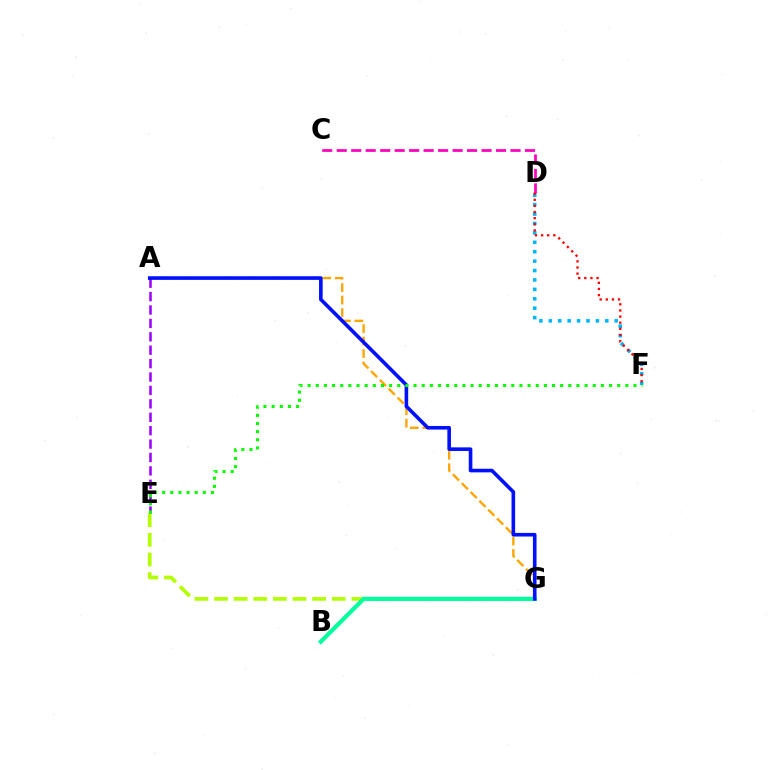{('E', 'G'): [{'color': '#b3ff00', 'line_style': 'dashed', 'thickness': 2.67}], ('A', 'G'): [{'color': '#ffa500', 'line_style': 'dashed', 'thickness': 1.7}, {'color': '#0010ff', 'line_style': 'solid', 'thickness': 2.6}], ('D', 'F'): [{'color': '#00b5ff', 'line_style': 'dotted', 'thickness': 2.56}, {'color': '#ff0000', 'line_style': 'dotted', 'thickness': 1.66}], ('B', 'G'): [{'color': '#00ff9d', 'line_style': 'solid', 'thickness': 2.99}], ('C', 'D'): [{'color': '#ff00bd', 'line_style': 'dashed', 'thickness': 1.97}], ('A', 'E'): [{'color': '#9b00ff', 'line_style': 'dashed', 'thickness': 1.82}], ('E', 'F'): [{'color': '#08ff00', 'line_style': 'dotted', 'thickness': 2.21}]}